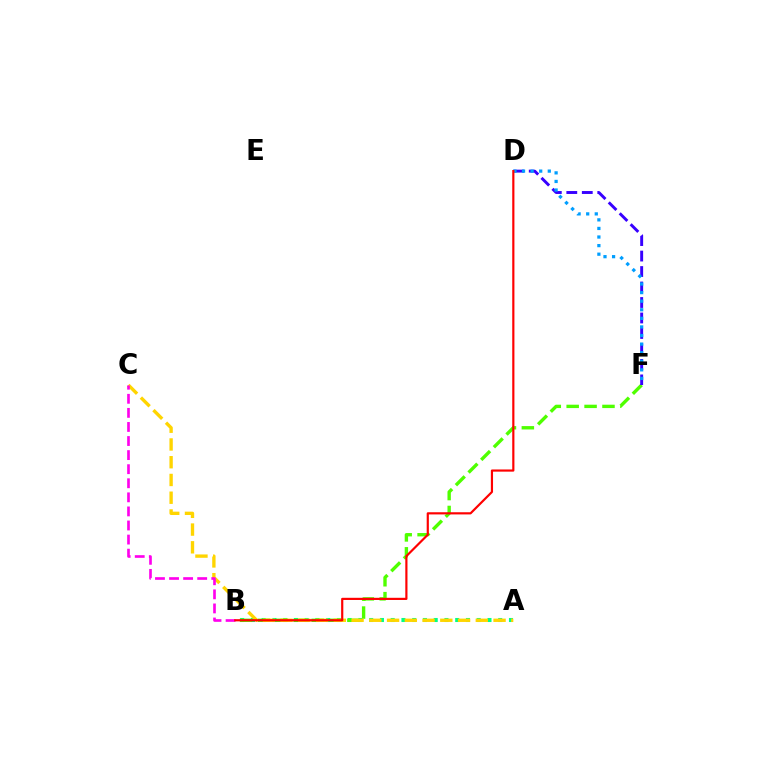{('A', 'B'): [{'color': '#00ff86', 'line_style': 'dotted', 'thickness': 2.92}], ('B', 'F'): [{'color': '#4fff00', 'line_style': 'dashed', 'thickness': 2.43}], ('A', 'C'): [{'color': '#ffd500', 'line_style': 'dashed', 'thickness': 2.41}], ('D', 'F'): [{'color': '#3700ff', 'line_style': 'dashed', 'thickness': 2.1}, {'color': '#009eff', 'line_style': 'dotted', 'thickness': 2.33}], ('B', 'C'): [{'color': '#ff00ed', 'line_style': 'dashed', 'thickness': 1.91}], ('B', 'D'): [{'color': '#ff0000', 'line_style': 'solid', 'thickness': 1.57}]}